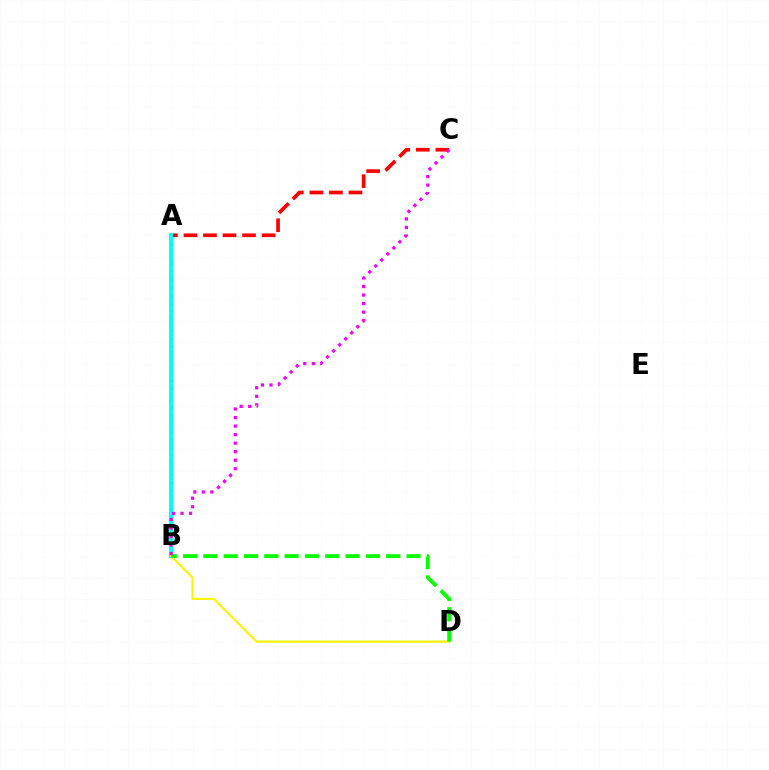{('A', 'C'): [{'color': '#ff0000', 'line_style': 'dashed', 'thickness': 2.65}], ('A', 'B'): [{'color': '#0010ff', 'line_style': 'dotted', 'thickness': 2.3}, {'color': '#00fff6', 'line_style': 'solid', 'thickness': 2.83}], ('B', 'D'): [{'color': '#fcf500', 'line_style': 'solid', 'thickness': 1.57}, {'color': '#08ff00', 'line_style': 'dashed', 'thickness': 2.76}], ('B', 'C'): [{'color': '#ee00ff', 'line_style': 'dotted', 'thickness': 2.32}]}